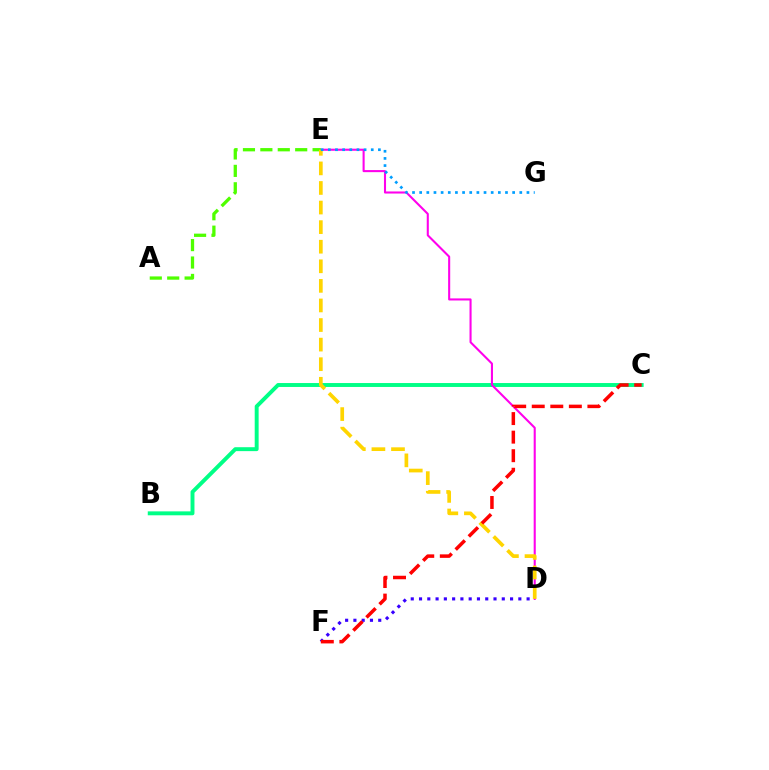{('B', 'C'): [{'color': '#00ff86', 'line_style': 'solid', 'thickness': 2.82}], ('D', 'E'): [{'color': '#ff00ed', 'line_style': 'solid', 'thickness': 1.5}, {'color': '#ffd500', 'line_style': 'dashed', 'thickness': 2.66}], ('D', 'F'): [{'color': '#3700ff', 'line_style': 'dotted', 'thickness': 2.25}], ('A', 'E'): [{'color': '#4fff00', 'line_style': 'dashed', 'thickness': 2.37}], ('E', 'G'): [{'color': '#009eff', 'line_style': 'dotted', 'thickness': 1.94}], ('C', 'F'): [{'color': '#ff0000', 'line_style': 'dashed', 'thickness': 2.52}]}